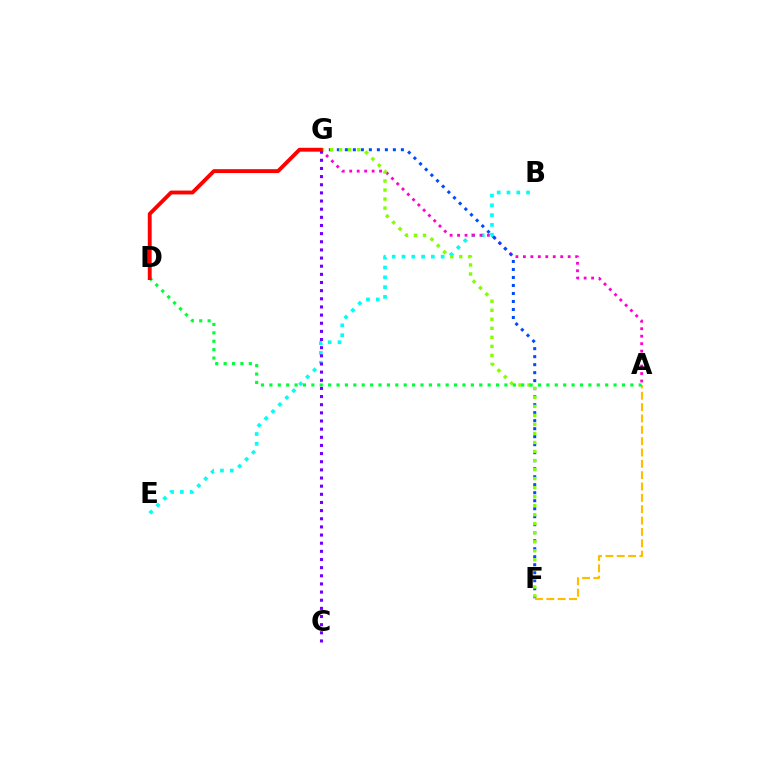{('B', 'E'): [{'color': '#00fff6', 'line_style': 'dotted', 'thickness': 2.66}], ('A', 'G'): [{'color': '#ff00cf', 'line_style': 'dotted', 'thickness': 2.03}], ('F', 'G'): [{'color': '#004bff', 'line_style': 'dotted', 'thickness': 2.17}, {'color': '#84ff00', 'line_style': 'dotted', 'thickness': 2.45}], ('A', 'F'): [{'color': '#ffbd00', 'line_style': 'dashed', 'thickness': 1.54}], ('A', 'D'): [{'color': '#00ff39', 'line_style': 'dotted', 'thickness': 2.28}], ('C', 'G'): [{'color': '#7200ff', 'line_style': 'dotted', 'thickness': 2.21}], ('D', 'G'): [{'color': '#ff0000', 'line_style': 'solid', 'thickness': 2.78}]}